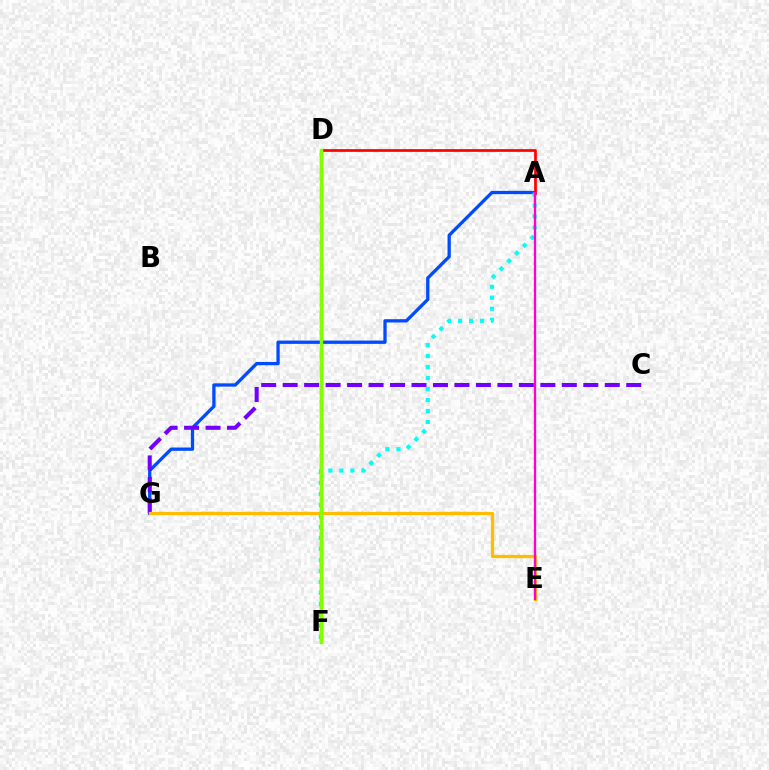{('A', 'G'): [{'color': '#004bff', 'line_style': 'solid', 'thickness': 2.37}], ('A', 'F'): [{'color': '#00fff6', 'line_style': 'dotted', 'thickness': 2.99}], ('C', 'G'): [{'color': '#7200ff', 'line_style': 'dashed', 'thickness': 2.92}], ('A', 'D'): [{'color': '#ff0000', 'line_style': 'solid', 'thickness': 1.95}], ('E', 'G'): [{'color': '#ffbd00', 'line_style': 'solid', 'thickness': 2.36}], ('D', 'F'): [{'color': '#00ff39', 'line_style': 'dashed', 'thickness': 2.42}, {'color': '#84ff00', 'line_style': 'solid', 'thickness': 2.46}], ('A', 'E'): [{'color': '#ff00cf', 'line_style': 'solid', 'thickness': 1.66}]}